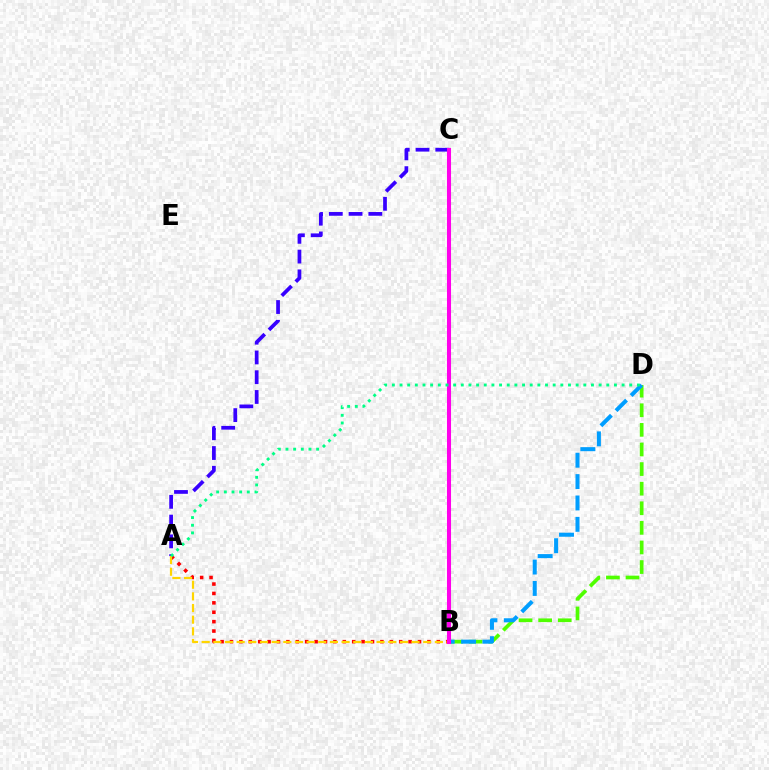{('B', 'D'): [{'color': '#4fff00', 'line_style': 'dashed', 'thickness': 2.66}, {'color': '#009eff', 'line_style': 'dashed', 'thickness': 2.9}], ('A', 'B'): [{'color': '#ff0000', 'line_style': 'dotted', 'thickness': 2.55}, {'color': '#ffd500', 'line_style': 'dashed', 'thickness': 1.58}], ('A', 'C'): [{'color': '#3700ff', 'line_style': 'dashed', 'thickness': 2.68}], ('B', 'C'): [{'color': '#ff00ed', 'line_style': 'solid', 'thickness': 2.92}], ('A', 'D'): [{'color': '#00ff86', 'line_style': 'dotted', 'thickness': 2.08}]}